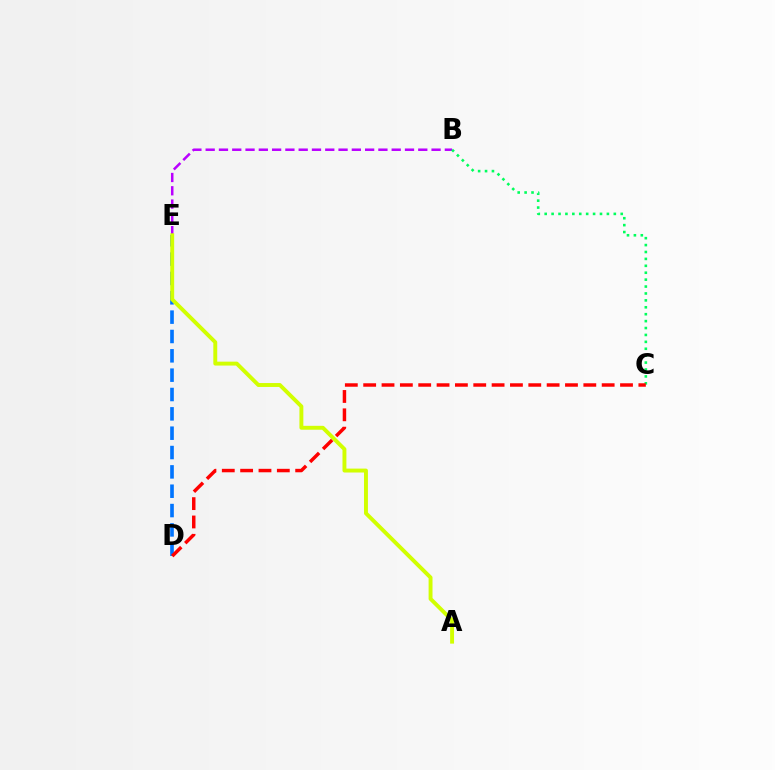{('B', 'E'): [{'color': '#b900ff', 'line_style': 'dashed', 'thickness': 1.81}], ('D', 'E'): [{'color': '#0074ff', 'line_style': 'dashed', 'thickness': 2.63}], ('B', 'C'): [{'color': '#00ff5c', 'line_style': 'dotted', 'thickness': 1.88}], ('A', 'E'): [{'color': '#d1ff00', 'line_style': 'solid', 'thickness': 2.81}], ('C', 'D'): [{'color': '#ff0000', 'line_style': 'dashed', 'thickness': 2.49}]}